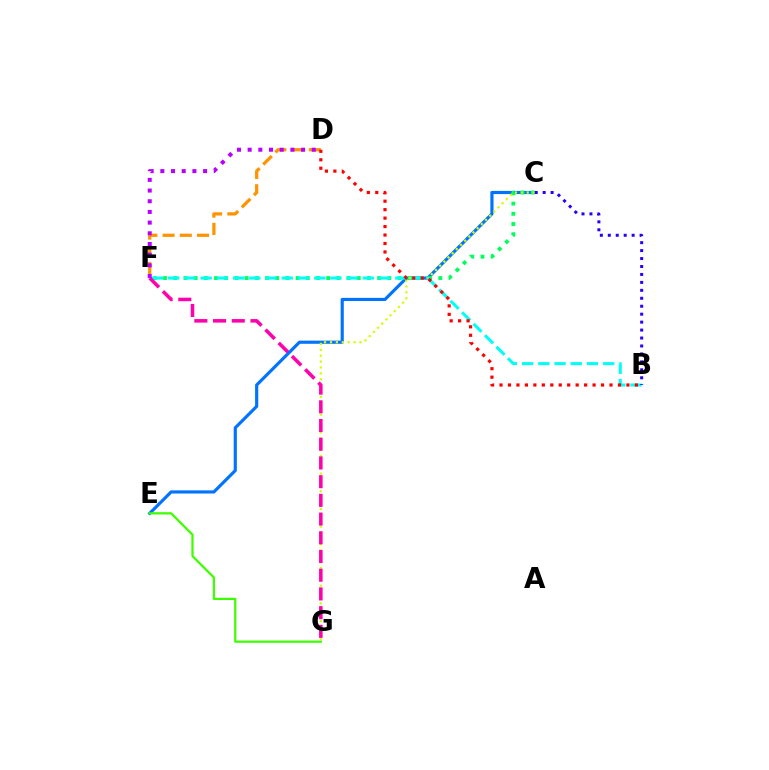{('C', 'E'): [{'color': '#0074ff', 'line_style': 'solid', 'thickness': 2.28}], ('C', 'F'): [{'color': '#00ff5c', 'line_style': 'dotted', 'thickness': 2.77}], ('C', 'G'): [{'color': '#d1ff00', 'line_style': 'dotted', 'thickness': 1.6}], ('E', 'G'): [{'color': '#3dff00', 'line_style': 'solid', 'thickness': 1.61}], ('B', 'F'): [{'color': '#00fff6', 'line_style': 'dashed', 'thickness': 2.2}], ('D', 'F'): [{'color': '#ff9400', 'line_style': 'dashed', 'thickness': 2.34}, {'color': '#b900ff', 'line_style': 'dotted', 'thickness': 2.9}], ('F', 'G'): [{'color': '#ff00ac', 'line_style': 'dashed', 'thickness': 2.54}], ('B', 'C'): [{'color': '#2500ff', 'line_style': 'dotted', 'thickness': 2.16}], ('B', 'D'): [{'color': '#ff0000', 'line_style': 'dotted', 'thickness': 2.3}]}